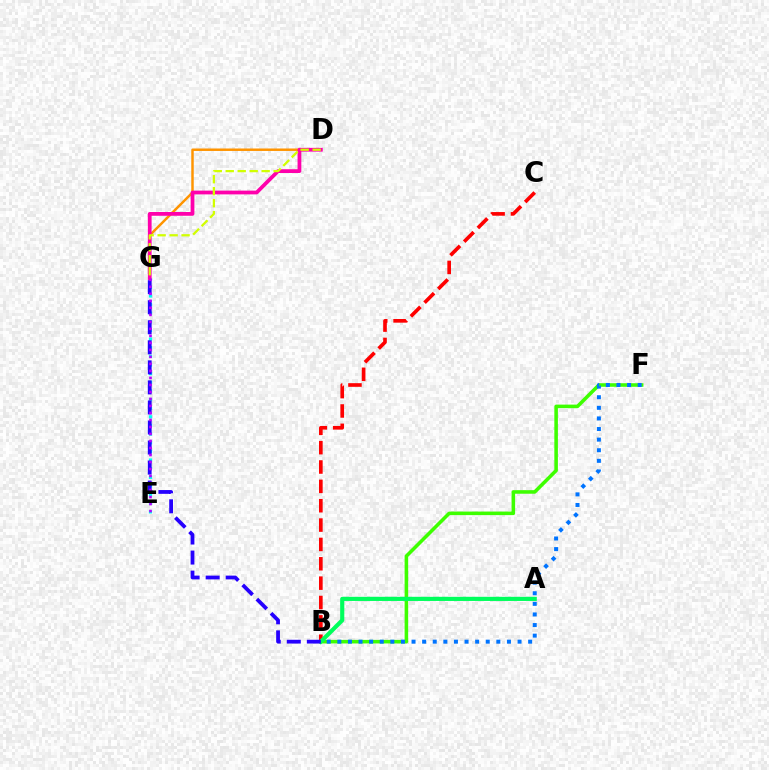{('D', 'G'): [{'color': '#ff9400', 'line_style': 'solid', 'thickness': 1.78}, {'color': '#ff00ac', 'line_style': 'solid', 'thickness': 2.71}, {'color': '#d1ff00', 'line_style': 'dashed', 'thickness': 1.63}], ('E', 'G'): [{'color': '#00fff6', 'line_style': 'dotted', 'thickness': 2.35}, {'color': '#b900ff', 'line_style': 'dotted', 'thickness': 1.9}], ('B', 'F'): [{'color': '#3dff00', 'line_style': 'solid', 'thickness': 2.56}, {'color': '#0074ff', 'line_style': 'dotted', 'thickness': 2.88}], ('B', 'C'): [{'color': '#ff0000', 'line_style': 'dashed', 'thickness': 2.63}], ('A', 'B'): [{'color': '#00ff5c', 'line_style': 'solid', 'thickness': 2.98}], ('B', 'G'): [{'color': '#2500ff', 'line_style': 'dashed', 'thickness': 2.72}]}